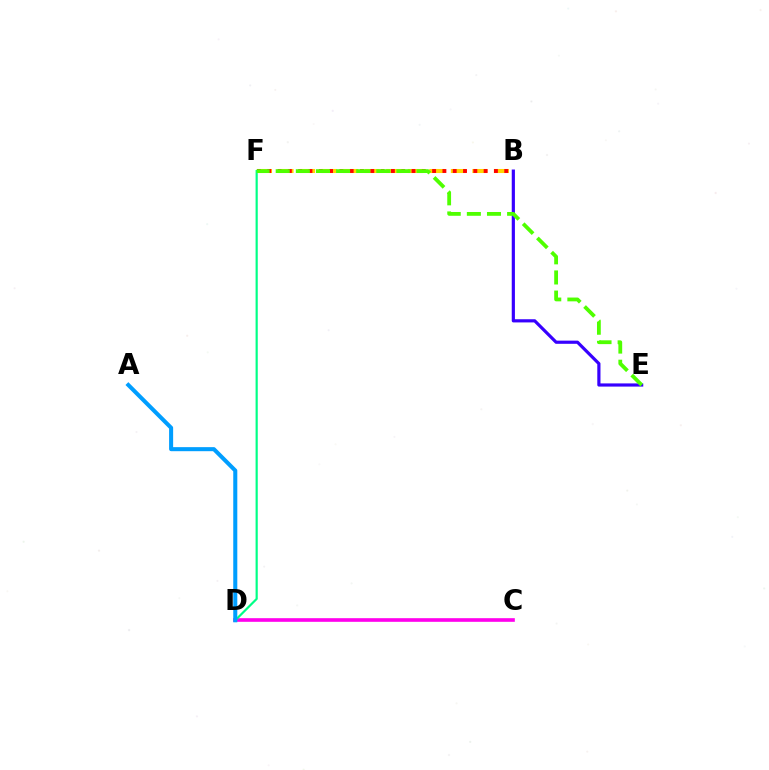{('C', 'D'): [{'color': '#ff00ed', 'line_style': 'solid', 'thickness': 2.62}], ('B', 'E'): [{'color': '#3700ff', 'line_style': 'solid', 'thickness': 2.29}], ('D', 'F'): [{'color': '#00ff86', 'line_style': 'solid', 'thickness': 1.58}], ('B', 'F'): [{'color': '#ffd500', 'line_style': 'dashed', 'thickness': 2.93}, {'color': '#ff0000', 'line_style': 'dotted', 'thickness': 2.8}], ('E', 'F'): [{'color': '#4fff00', 'line_style': 'dashed', 'thickness': 2.73}], ('A', 'D'): [{'color': '#009eff', 'line_style': 'solid', 'thickness': 2.91}]}